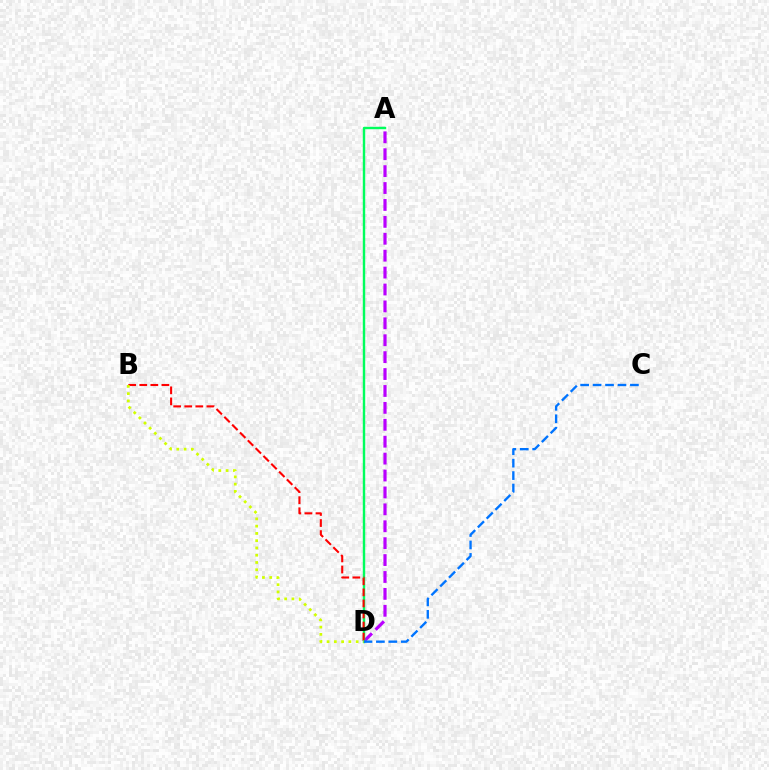{('A', 'D'): [{'color': '#b900ff', 'line_style': 'dashed', 'thickness': 2.3}, {'color': '#00ff5c', 'line_style': 'solid', 'thickness': 1.74}], ('B', 'D'): [{'color': '#ff0000', 'line_style': 'dashed', 'thickness': 1.5}, {'color': '#d1ff00', 'line_style': 'dotted', 'thickness': 1.97}], ('C', 'D'): [{'color': '#0074ff', 'line_style': 'dashed', 'thickness': 1.69}]}